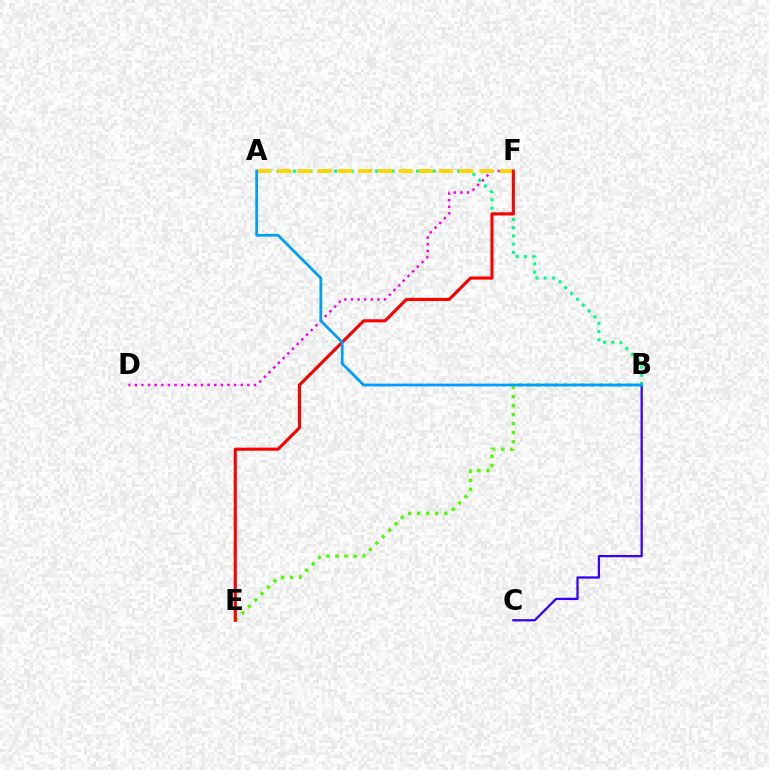{('D', 'F'): [{'color': '#ff00ed', 'line_style': 'dotted', 'thickness': 1.8}], ('A', 'B'): [{'color': '#00ff86', 'line_style': 'dotted', 'thickness': 2.23}, {'color': '#009eff', 'line_style': 'solid', 'thickness': 2.0}], ('A', 'F'): [{'color': '#ffd500', 'line_style': 'dashed', 'thickness': 2.75}], ('B', 'C'): [{'color': '#3700ff', 'line_style': 'solid', 'thickness': 1.63}], ('B', 'E'): [{'color': '#4fff00', 'line_style': 'dotted', 'thickness': 2.46}], ('E', 'F'): [{'color': '#ff0000', 'line_style': 'solid', 'thickness': 2.22}]}